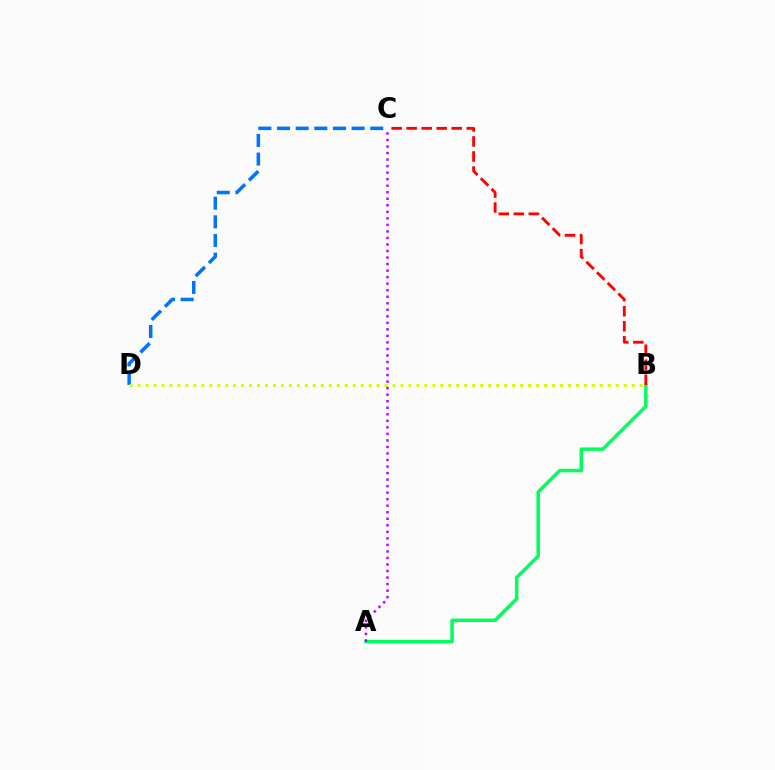{('A', 'B'): [{'color': '#00ff5c', 'line_style': 'solid', 'thickness': 2.51}], ('C', 'D'): [{'color': '#0074ff', 'line_style': 'dashed', 'thickness': 2.53}], ('B', 'D'): [{'color': '#d1ff00', 'line_style': 'dotted', 'thickness': 2.17}], ('A', 'C'): [{'color': '#b900ff', 'line_style': 'dotted', 'thickness': 1.77}], ('B', 'C'): [{'color': '#ff0000', 'line_style': 'dashed', 'thickness': 2.04}]}